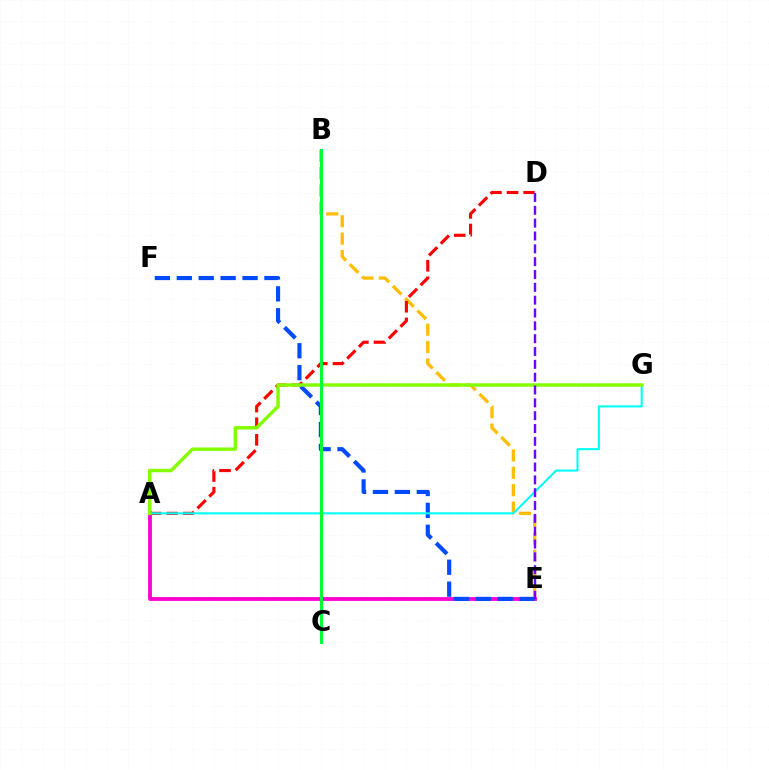{('A', 'E'): [{'color': '#ff00cf', 'line_style': 'solid', 'thickness': 2.74}], ('B', 'E'): [{'color': '#ffbd00', 'line_style': 'dashed', 'thickness': 2.36}], ('A', 'D'): [{'color': '#ff0000', 'line_style': 'dashed', 'thickness': 2.26}], ('E', 'F'): [{'color': '#004bff', 'line_style': 'dashed', 'thickness': 2.98}], ('A', 'G'): [{'color': '#00fff6', 'line_style': 'solid', 'thickness': 1.5}, {'color': '#84ff00', 'line_style': 'solid', 'thickness': 2.47}], ('B', 'C'): [{'color': '#00ff39', 'line_style': 'solid', 'thickness': 2.15}], ('D', 'E'): [{'color': '#7200ff', 'line_style': 'dashed', 'thickness': 1.74}]}